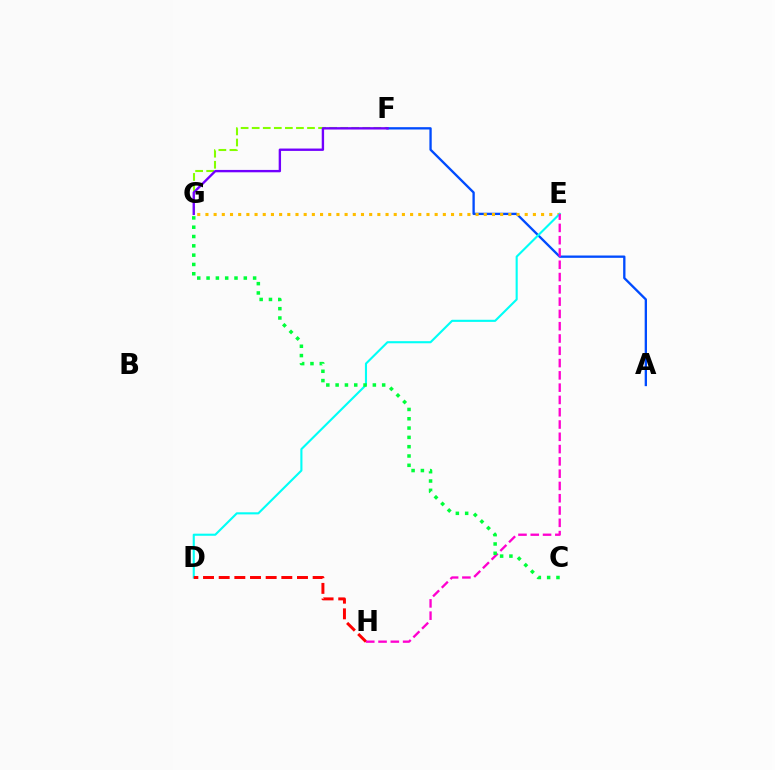{('F', 'G'): [{'color': '#84ff00', 'line_style': 'dashed', 'thickness': 1.5}, {'color': '#7200ff', 'line_style': 'solid', 'thickness': 1.71}], ('A', 'F'): [{'color': '#004bff', 'line_style': 'solid', 'thickness': 1.68}], ('E', 'G'): [{'color': '#ffbd00', 'line_style': 'dotted', 'thickness': 2.22}], ('D', 'E'): [{'color': '#00fff6', 'line_style': 'solid', 'thickness': 1.52}], ('D', 'H'): [{'color': '#ff0000', 'line_style': 'dashed', 'thickness': 2.13}], ('E', 'H'): [{'color': '#ff00cf', 'line_style': 'dashed', 'thickness': 1.67}], ('C', 'G'): [{'color': '#00ff39', 'line_style': 'dotted', 'thickness': 2.53}]}